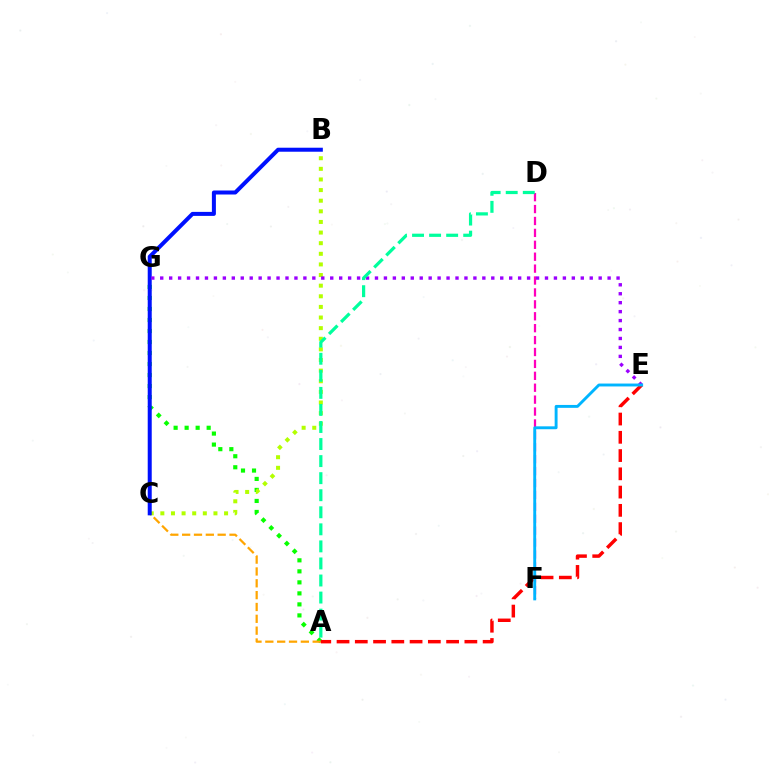{('A', 'G'): [{'color': '#08ff00', 'line_style': 'dotted', 'thickness': 2.99}], ('A', 'C'): [{'color': '#ffa500', 'line_style': 'dashed', 'thickness': 1.61}], ('B', 'C'): [{'color': '#b3ff00', 'line_style': 'dotted', 'thickness': 2.89}, {'color': '#0010ff', 'line_style': 'solid', 'thickness': 2.89}], ('D', 'F'): [{'color': '#ff00bd', 'line_style': 'dashed', 'thickness': 1.62}], ('E', 'G'): [{'color': '#9b00ff', 'line_style': 'dotted', 'thickness': 2.43}], ('A', 'D'): [{'color': '#00ff9d', 'line_style': 'dashed', 'thickness': 2.32}], ('A', 'E'): [{'color': '#ff0000', 'line_style': 'dashed', 'thickness': 2.48}], ('E', 'F'): [{'color': '#00b5ff', 'line_style': 'solid', 'thickness': 2.09}]}